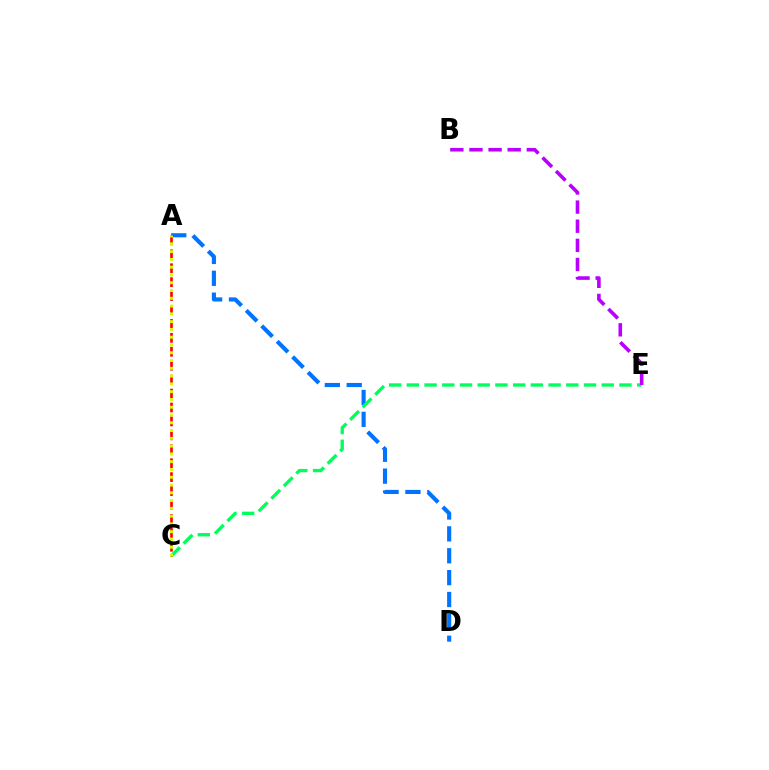{('A', 'D'): [{'color': '#0074ff', 'line_style': 'dashed', 'thickness': 2.97}], ('C', 'E'): [{'color': '#00ff5c', 'line_style': 'dashed', 'thickness': 2.41}], ('A', 'C'): [{'color': '#ff0000', 'line_style': 'dashed', 'thickness': 1.89}, {'color': '#d1ff00', 'line_style': 'dotted', 'thickness': 2.11}], ('B', 'E'): [{'color': '#b900ff', 'line_style': 'dashed', 'thickness': 2.6}]}